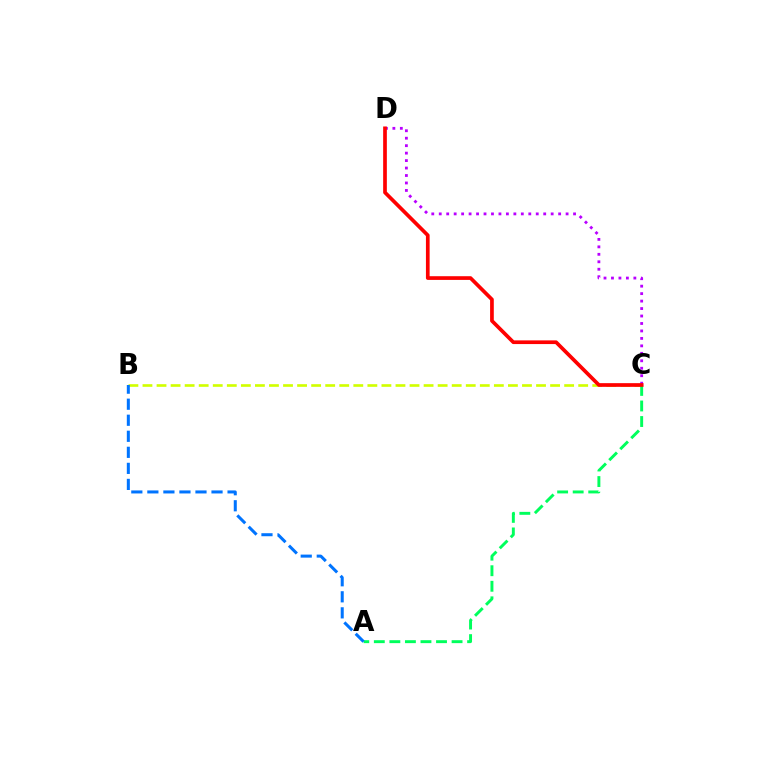{('B', 'C'): [{'color': '#d1ff00', 'line_style': 'dashed', 'thickness': 1.91}], ('C', 'D'): [{'color': '#b900ff', 'line_style': 'dotted', 'thickness': 2.03}, {'color': '#ff0000', 'line_style': 'solid', 'thickness': 2.66}], ('A', 'C'): [{'color': '#00ff5c', 'line_style': 'dashed', 'thickness': 2.11}], ('A', 'B'): [{'color': '#0074ff', 'line_style': 'dashed', 'thickness': 2.18}]}